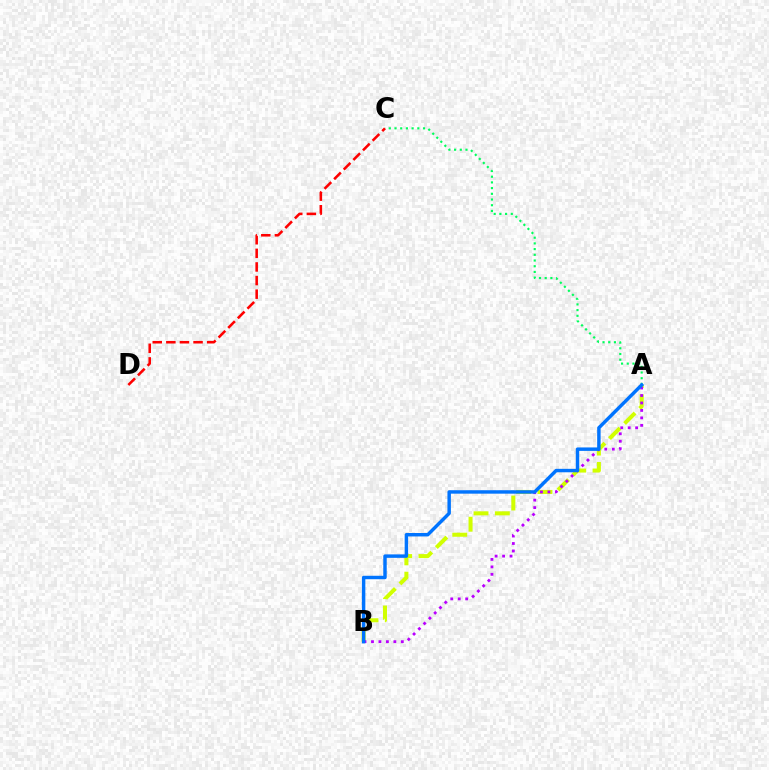{('A', 'B'): [{'color': '#d1ff00', 'line_style': 'dashed', 'thickness': 2.9}, {'color': '#b900ff', 'line_style': 'dotted', 'thickness': 2.03}, {'color': '#0074ff', 'line_style': 'solid', 'thickness': 2.48}], ('A', 'C'): [{'color': '#00ff5c', 'line_style': 'dotted', 'thickness': 1.55}], ('C', 'D'): [{'color': '#ff0000', 'line_style': 'dashed', 'thickness': 1.85}]}